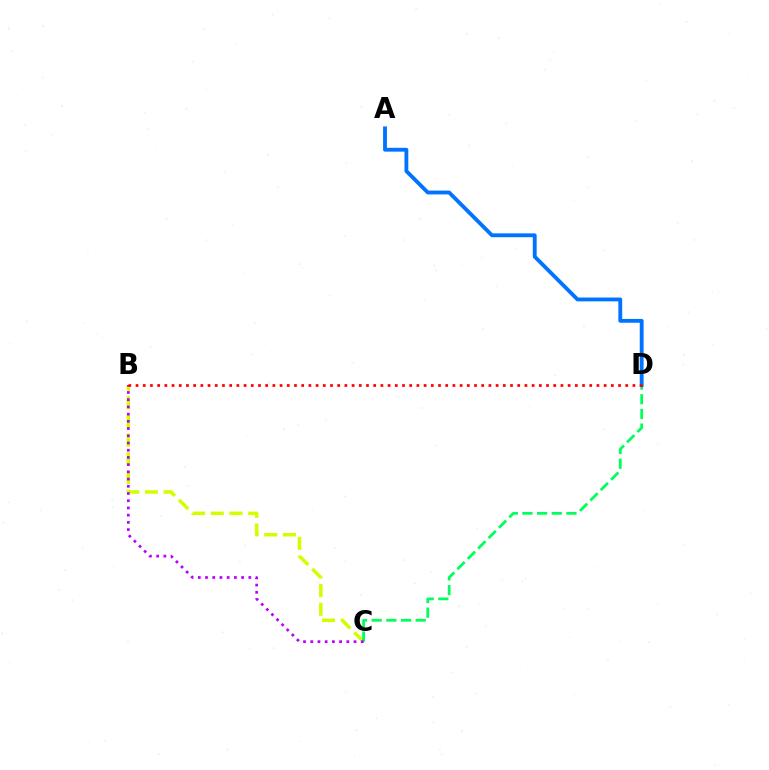{('B', 'C'): [{'color': '#d1ff00', 'line_style': 'dashed', 'thickness': 2.54}, {'color': '#b900ff', 'line_style': 'dotted', 'thickness': 1.96}], ('C', 'D'): [{'color': '#00ff5c', 'line_style': 'dashed', 'thickness': 1.99}], ('A', 'D'): [{'color': '#0074ff', 'line_style': 'solid', 'thickness': 2.77}], ('B', 'D'): [{'color': '#ff0000', 'line_style': 'dotted', 'thickness': 1.96}]}